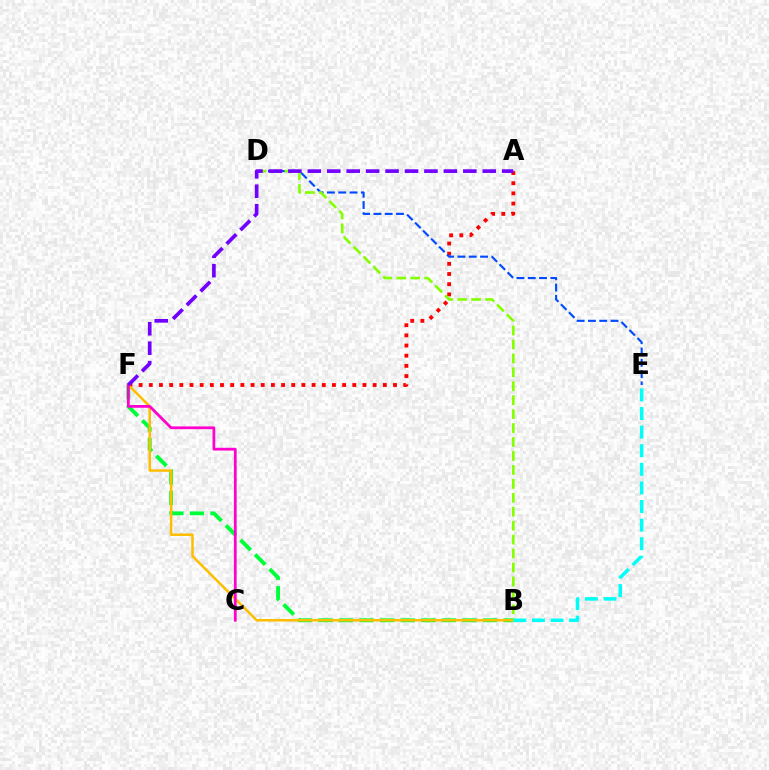{('B', 'F'): [{'color': '#00ff39', 'line_style': 'dashed', 'thickness': 2.8}, {'color': '#ffbd00', 'line_style': 'solid', 'thickness': 1.8}], ('A', 'F'): [{'color': '#ff0000', 'line_style': 'dotted', 'thickness': 2.76}, {'color': '#7200ff', 'line_style': 'dashed', 'thickness': 2.64}], ('D', 'E'): [{'color': '#004bff', 'line_style': 'dashed', 'thickness': 1.54}], ('B', 'D'): [{'color': '#84ff00', 'line_style': 'dashed', 'thickness': 1.89}], ('B', 'E'): [{'color': '#00fff6', 'line_style': 'dashed', 'thickness': 2.53}], ('C', 'F'): [{'color': '#ff00cf', 'line_style': 'solid', 'thickness': 1.98}]}